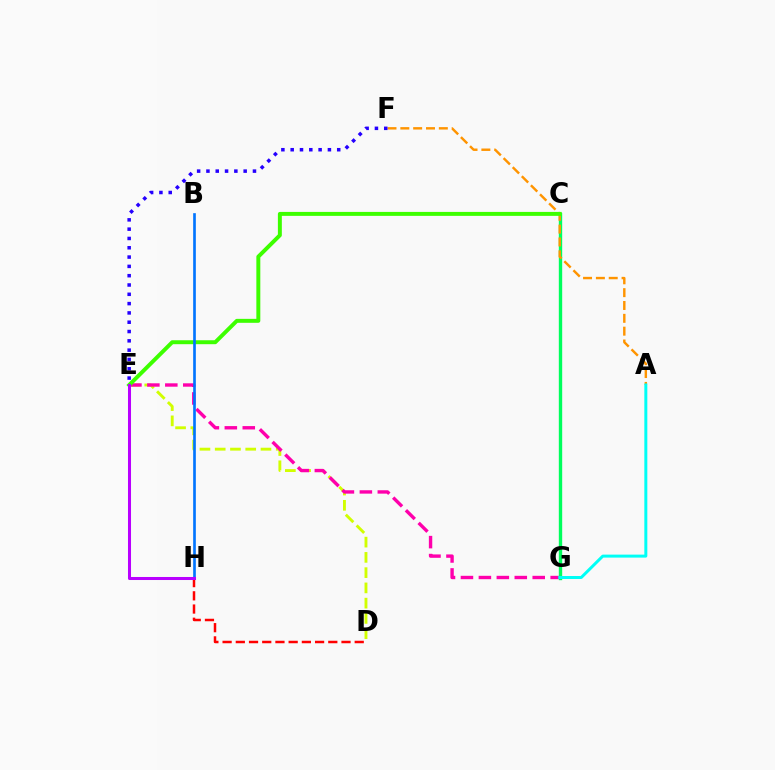{('D', 'H'): [{'color': '#ff0000', 'line_style': 'dashed', 'thickness': 1.79}], ('D', 'E'): [{'color': '#d1ff00', 'line_style': 'dashed', 'thickness': 2.07}], ('C', 'G'): [{'color': '#00ff5c', 'line_style': 'solid', 'thickness': 2.43}], ('E', 'G'): [{'color': '#ff00ac', 'line_style': 'dashed', 'thickness': 2.44}], ('A', 'F'): [{'color': '#ff9400', 'line_style': 'dashed', 'thickness': 1.74}], ('E', 'F'): [{'color': '#2500ff', 'line_style': 'dotted', 'thickness': 2.53}], ('A', 'G'): [{'color': '#00fff6', 'line_style': 'solid', 'thickness': 2.15}], ('C', 'E'): [{'color': '#3dff00', 'line_style': 'solid', 'thickness': 2.84}], ('B', 'H'): [{'color': '#0074ff', 'line_style': 'solid', 'thickness': 1.91}], ('E', 'H'): [{'color': '#b900ff', 'line_style': 'solid', 'thickness': 2.18}]}